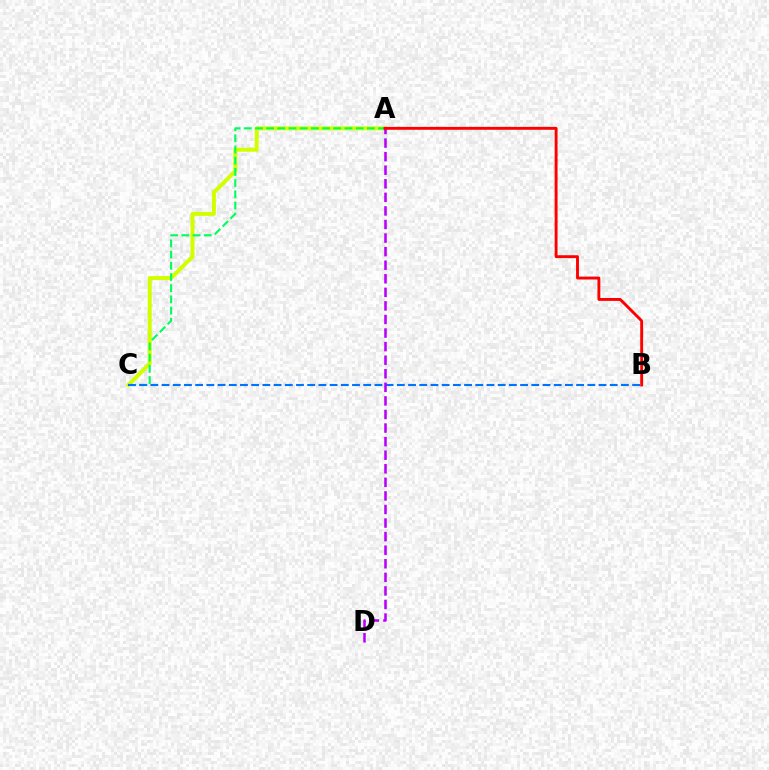{('A', 'C'): [{'color': '#d1ff00', 'line_style': 'solid', 'thickness': 2.88}, {'color': '#00ff5c', 'line_style': 'dashed', 'thickness': 1.52}], ('B', 'C'): [{'color': '#0074ff', 'line_style': 'dashed', 'thickness': 1.52}], ('A', 'D'): [{'color': '#b900ff', 'line_style': 'dashed', 'thickness': 1.84}], ('A', 'B'): [{'color': '#ff0000', 'line_style': 'solid', 'thickness': 2.09}]}